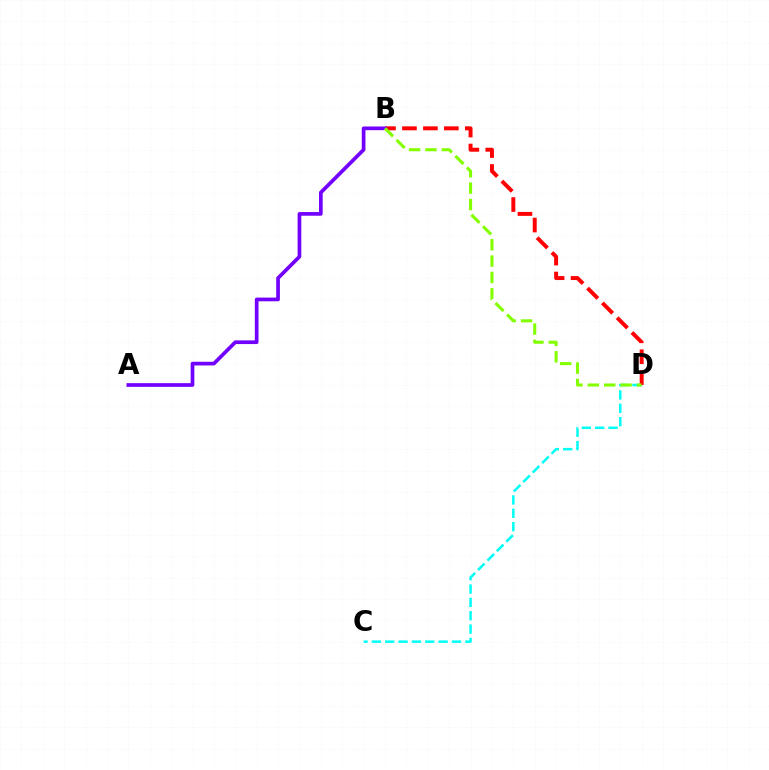{('C', 'D'): [{'color': '#00fff6', 'line_style': 'dashed', 'thickness': 1.81}], ('B', 'D'): [{'color': '#ff0000', 'line_style': 'dashed', 'thickness': 2.85}, {'color': '#84ff00', 'line_style': 'dashed', 'thickness': 2.22}], ('A', 'B'): [{'color': '#7200ff', 'line_style': 'solid', 'thickness': 2.66}]}